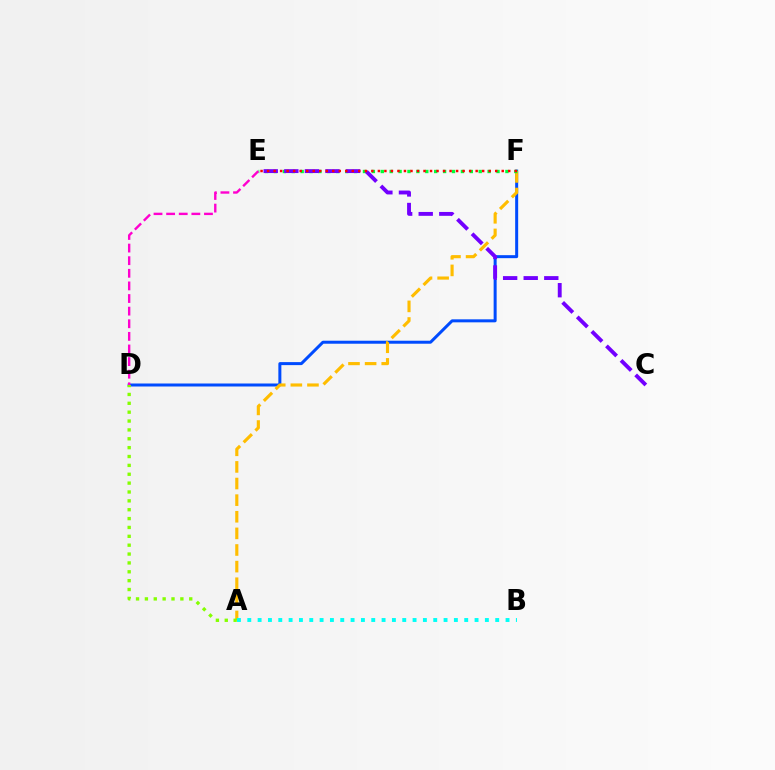{('D', 'F'): [{'color': '#004bff', 'line_style': 'solid', 'thickness': 2.16}], ('A', 'F'): [{'color': '#ffbd00', 'line_style': 'dashed', 'thickness': 2.26}], ('E', 'F'): [{'color': '#00ff39', 'line_style': 'dotted', 'thickness': 2.42}, {'color': '#ff0000', 'line_style': 'dotted', 'thickness': 1.77}], ('D', 'E'): [{'color': '#ff00cf', 'line_style': 'dashed', 'thickness': 1.71}], ('A', 'D'): [{'color': '#84ff00', 'line_style': 'dotted', 'thickness': 2.41}], ('A', 'B'): [{'color': '#00fff6', 'line_style': 'dotted', 'thickness': 2.81}], ('C', 'E'): [{'color': '#7200ff', 'line_style': 'dashed', 'thickness': 2.8}]}